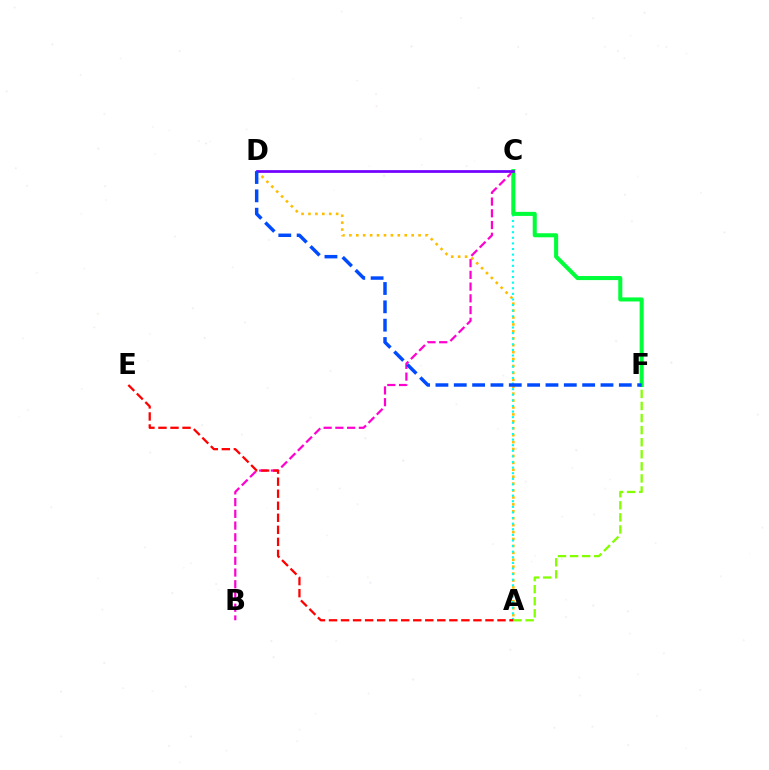{('A', 'F'): [{'color': '#84ff00', 'line_style': 'dashed', 'thickness': 1.64}], ('A', 'D'): [{'color': '#ffbd00', 'line_style': 'dotted', 'thickness': 1.88}], ('B', 'C'): [{'color': '#ff00cf', 'line_style': 'dashed', 'thickness': 1.59}], ('A', 'C'): [{'color': '#00fff6', 'line_style': 'dotted', 'thickness': 1.52}], ('C', 'F'): [{'color': '#00ff39', 'line_style': 'solid', 'thickness': 2.92}], ('C', 'D'): [{'color': '#7200ff', 'line_style': 'solid', 'thickness': 1.96}], ('A', 'E'): [{'color': '#ff0000', 'line_style': 'dashed', 'thickness': 1.64}], ('D', 'F'): [{'color': '#004bff', 'line_style': 'dashed', 'thickness': 2.49}]}